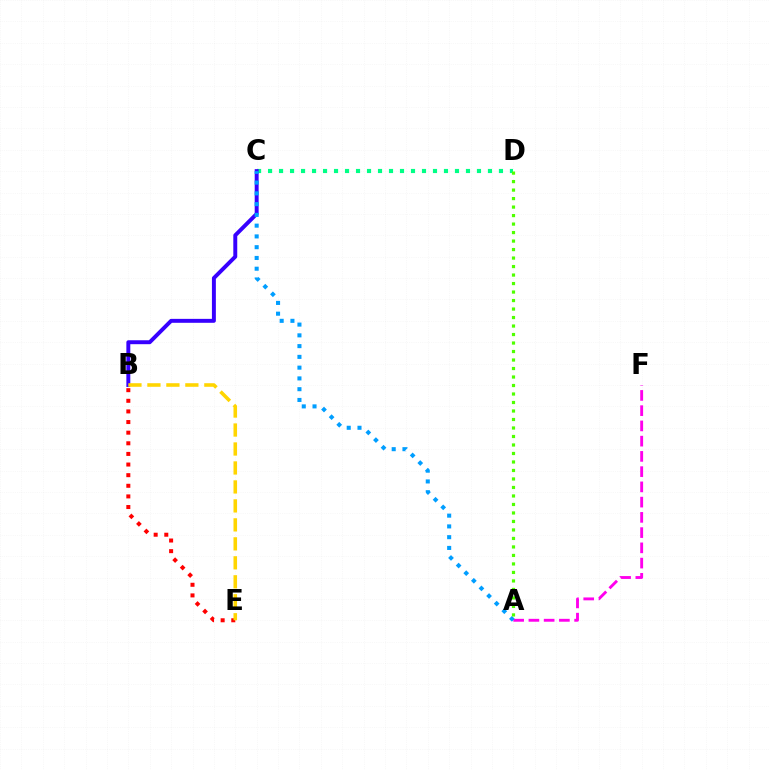{('A', 'F'): [{'color': '#ff00ed', 'line_style': 'dashed', 'thickness': 2.07}], ('C', 'D'): [{'color': '#00ff86', 'line_style': 'dotted', 'thickness': 2.99}], ('B', 'C'): [{'color': '#3700ff', 'line_style': 'solid', 'thickness': 2.84}], ('A', 'C'): [{'color': '#009eff', 'line_style': 'dotted', 'thickness': 2.92}], ('B', 'E'): [{'color': '#ff0000', 'line_style': 'dotted', 'thickness': 2.89}, {'color': '#ffd500', 'line_style': 'dashed', 'thickness': 2.58}], ('A', 'D'): [{'color': '#4fff00', 'line_style': 'dotted', 'thickness': 2.31}]}